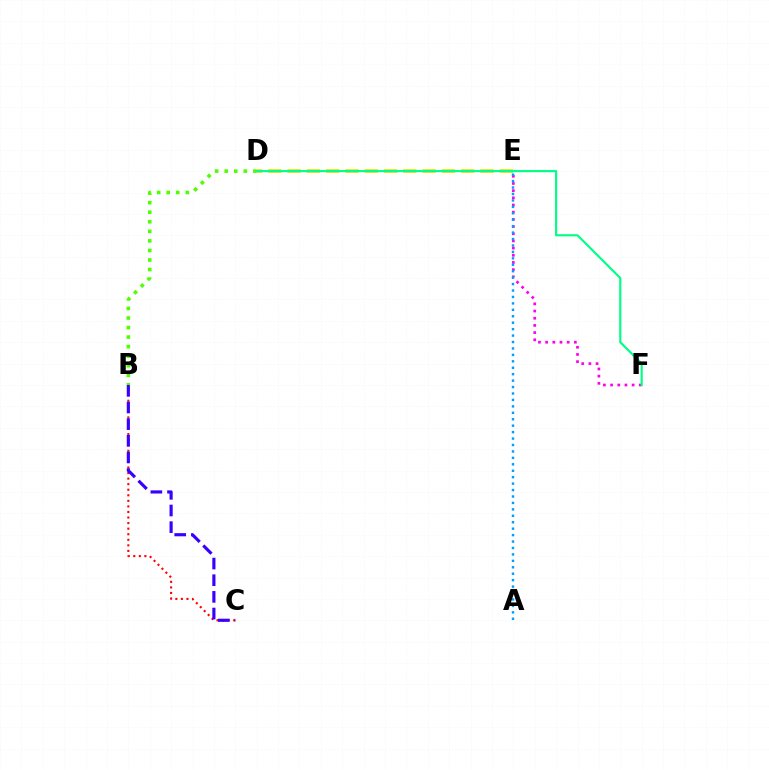{('E', 'F'): [{'color': '#ff00ed', 'line_style': 'dotted', 'thickness': 1.95}], ('B', 'D'): [{'color': '#4fff00', 'line_style': 'dotted', 'thickness': 2.6}], ('A', 'E'): [{'color': '#009eff', 'line_style': 'dotted', 'thickness': 1.75}], ('D', 'E'): [{'color': '#ffd500', 'line_style': 'dashed', 'thickness': 2.62}], ('D', 'F'): [{'color': '#00ff86', 'line_style': 'solid', 'thickness': 1.55}], ('B', 'C'): [{'color': '#ff0000', 'line_style': 'dotted', 'thickness': 1.51}, {'color': '#3700ff', 'line_style': 'dashed', 'thickness': 2.26}]}